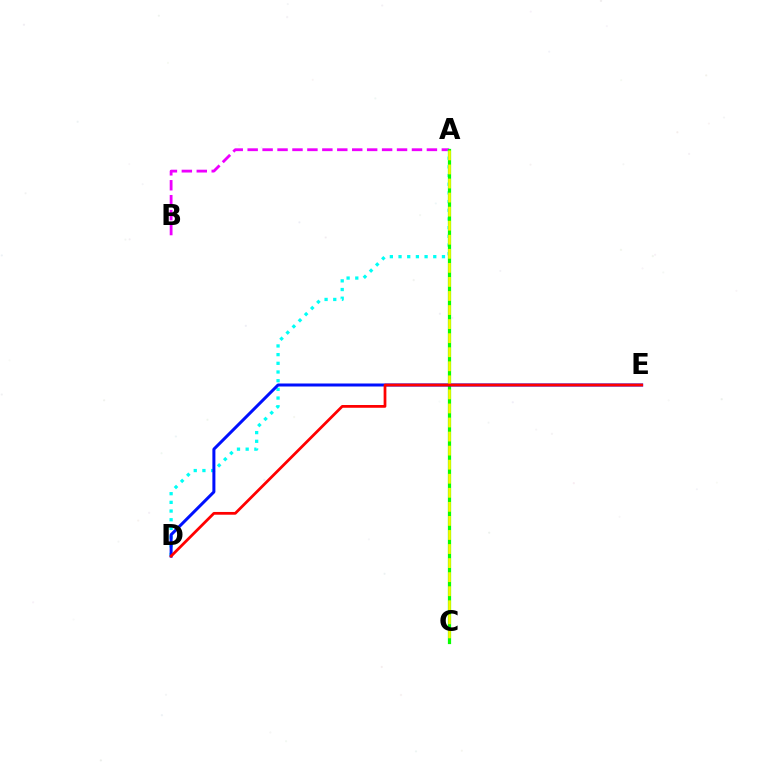{('A', 'B'): [{'color': '#ee00ff', 'line_style': 'dashed', 'thickness': 2.03}], ('A', 'D'): [{'color': '#00fff6', 'line_style': 'dotted', 'thickness': 2.36}], ('A', 'C'): [{'color': '#08ff00', 'line_style': 'solid', 'thickness': 2.32}, {'color': '#fcf500', 'line_style': 'dashed', 'thickness': 1.91}], ('D', 'E'): [{'color': '#0010ff', 'line_style': 'solid', 'thickness': 2.17}, {'color': '#ff0000', 'line_style': 'solid', 'thickness': 1.98}]}